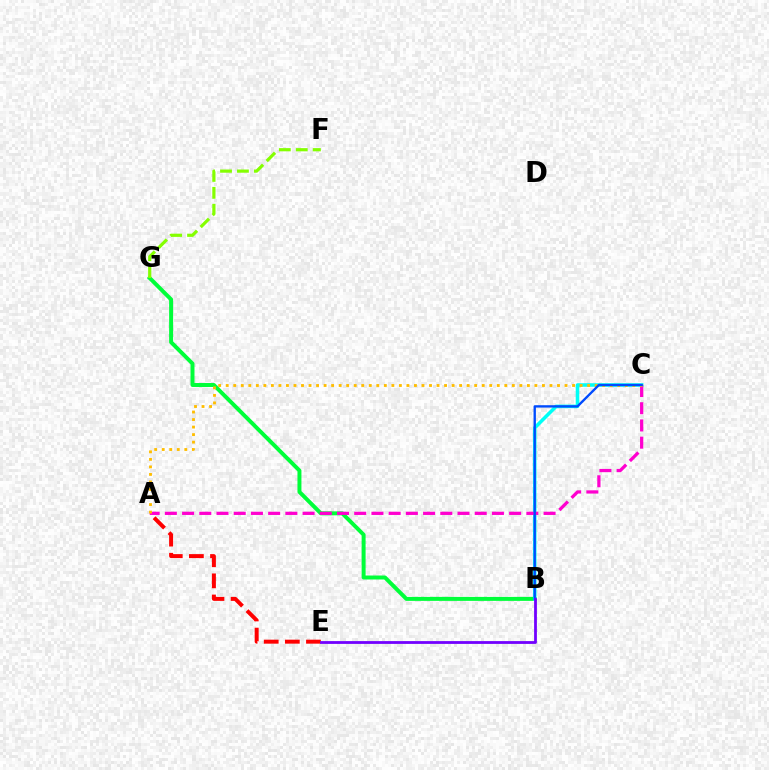{('B', 'G'): [{'color': '#00ff39', 'line_style': 'solid', 'thickness': 2.86}], ('B', 'C'): [{'color': '#00fff6', 'line_style': 'solid', 'thickness': 2.56}, {'color': '#004bff', 'line_style': 'solid', 'thickness': 1.7}], ('A', 'E'): [{'color': '#ff0000', 'line_style': 'dashed', 'thickness': 2.87}], ('A', 'C'): [{'color': '#ff00cf', 'line_style': 'dashed', 'thickness': 2.34}, {'color': '#ffbd00', 'line_style': 'dotted', 'thickness': 2.05}], ('F', 'G'): [{'color': '#84ff00', 'line_style': 'dashed', 'thickness': 2.3}], ('B', 'E'): [{'color': '#7200ff', 'line_style': 'solid', 'thickness': 2.01}]}